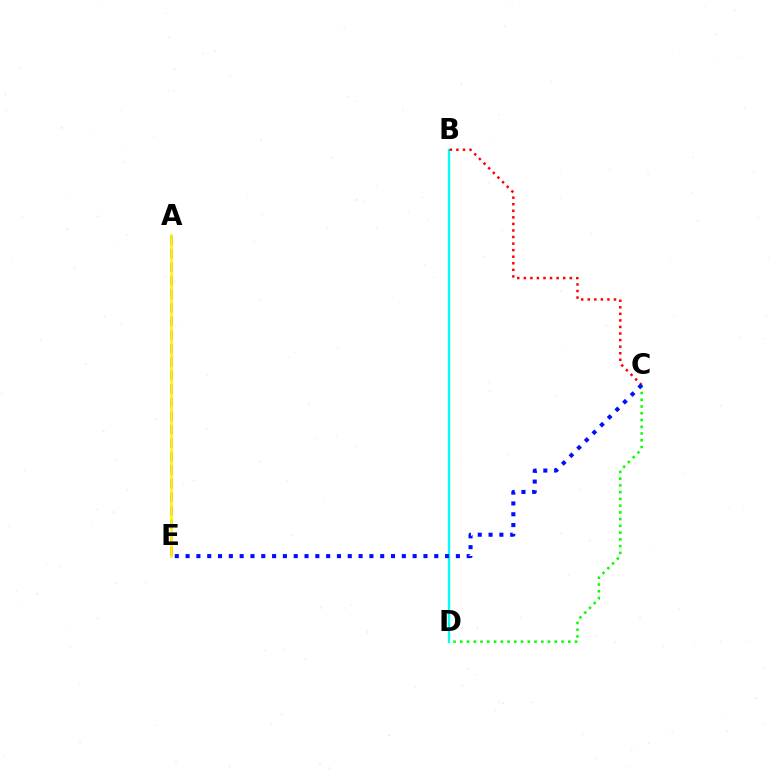{('C', 'D'): [{'color': '#08ff00', 'line_style': 'dotted', 'thickness': 1.83}], ('A', 'E'): [{'color': '#ee00ff', 'line_style': 'dashed', 'thickness': 1.84}, {'color': '#fcf500', 'line_style': 'solid', 'thickness': 1.88}], ('B', 'D'): [{'color': '#00fff6', 'line_style': 'solid', 'thickness': 1.67}], ('B', 'C'): [{'color': '#ff0000', 'line_style': 'dotted', 'thickness': 1.78}], ('C', 'E'): [{'color': '#0010ff', 'line_style': 'dotted', 'thickness': 2.94}]}